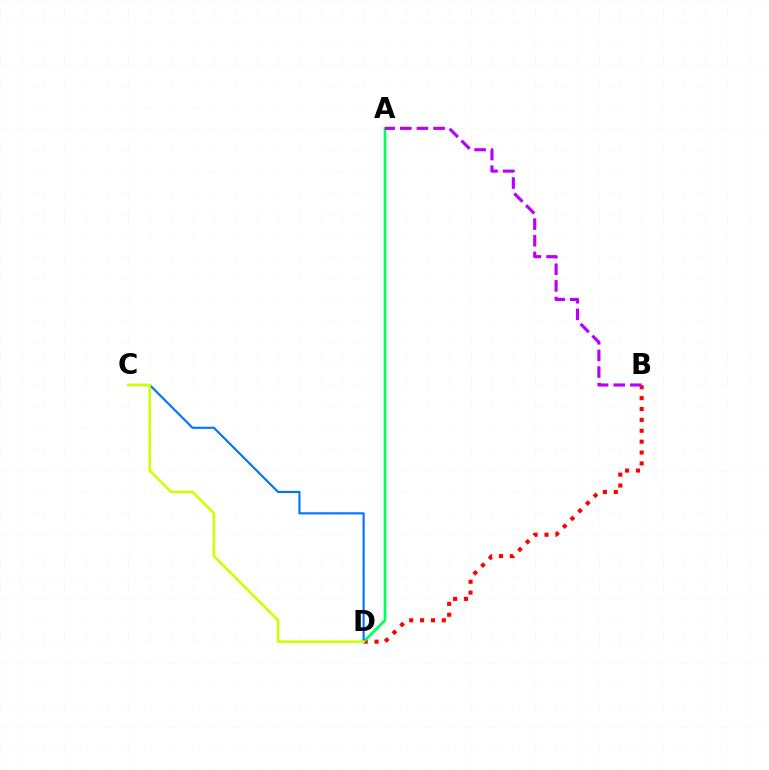{('B', 'D'): [{'color': '#ff0000', 'line_style': 'dotted', 'thickness': 2.96}], ('A', 'D'): [{'color': '#00ff5c', 'line_style': 'solid', 'thickness': 1.91}], ('C', 'D'): [{'color': '#0074ff', 'line_style': 'solid', 'thickness': 1.54}, {'color': '#d1ff00', 'line_style': 'solid', 'thickness': 1.86}], ('A', 'B'): [{'color': '#b900ff', 'line_style': 'dashed', 'thickness': 2.26}]}